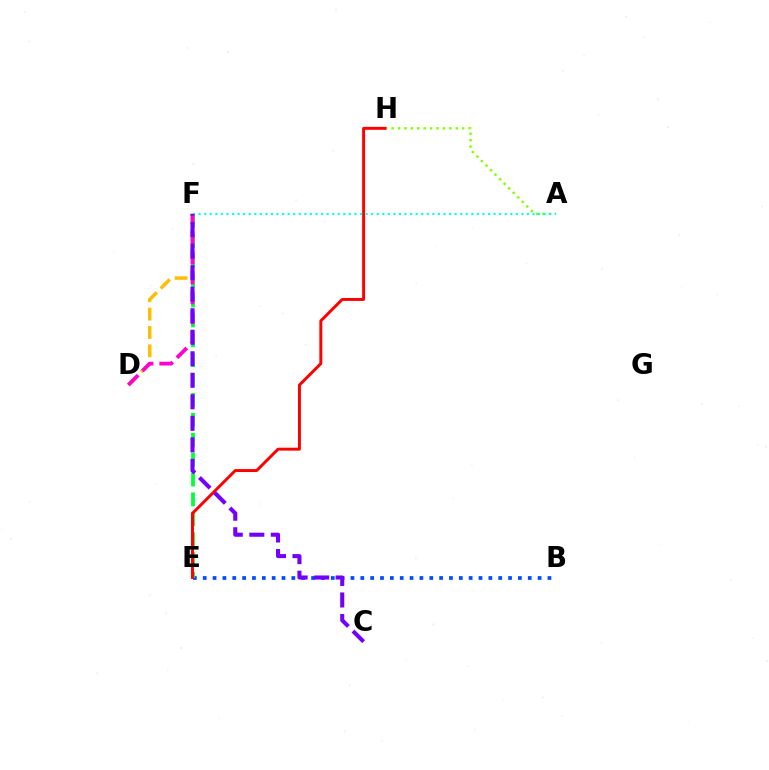{('D', 'F'): [{'color': '#ffbd00', 'line_style': 'dashed', 'thickness': 2.49}, {'color': '#ff00cf', 'line_style': 'dashed', 'thickness': 2.71}], ('B', 'E'): [{'color': '#004bff', 'line_style': 'dotted', 'thickness': 2.68}], ('A', 'H'): [{'color': '#84ff00', 'line_style': 'dotted', 'thickness': 1.74}], ('E', 'F'): [{'color': '#00ff39', 'line_style': 'dashed', 'thickness': 2.7}], ('E', 'H'): [{'color': '#ff0000', 'line_style': 'solid', 'thickness': 2.12}], ('A', 'F'): [{'color': '#00fff6', 'line_style': 'dotted', 'thickness': 1.51}], ('C', 'F'): [{'color': '#7200ff', 'line_style': 'dashed', 'thickness': 2.92}]}